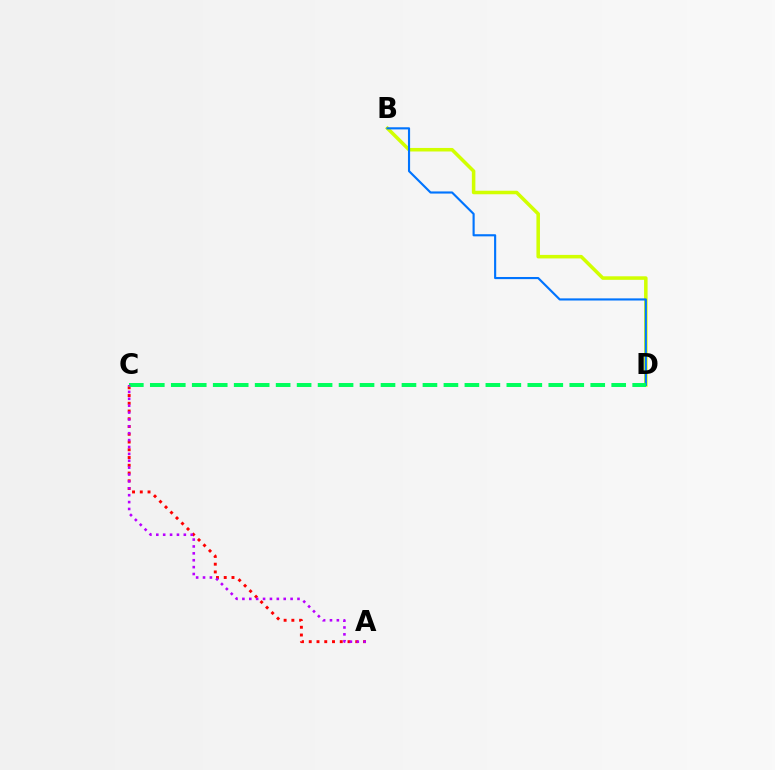{('A', 'C'): [{'color': '#ff0000', 'line_style': 'dotted', 'thickness': 2.11}, {'color': '#b900ff', 'line_style': 'dotted', 'thickness': 1.87}], ('B', 'D'): [{'color': '#d1ff00', 'line_style': 'solid', 'thickness': 2.54}, {'color': '#0074ff', 'line_style': 'solid', 'thickness': 1.54}], ('C', 'D'): [{'color': '#00ff5c', 'line_style': 'dashed', 'thickness': 2.85}]}